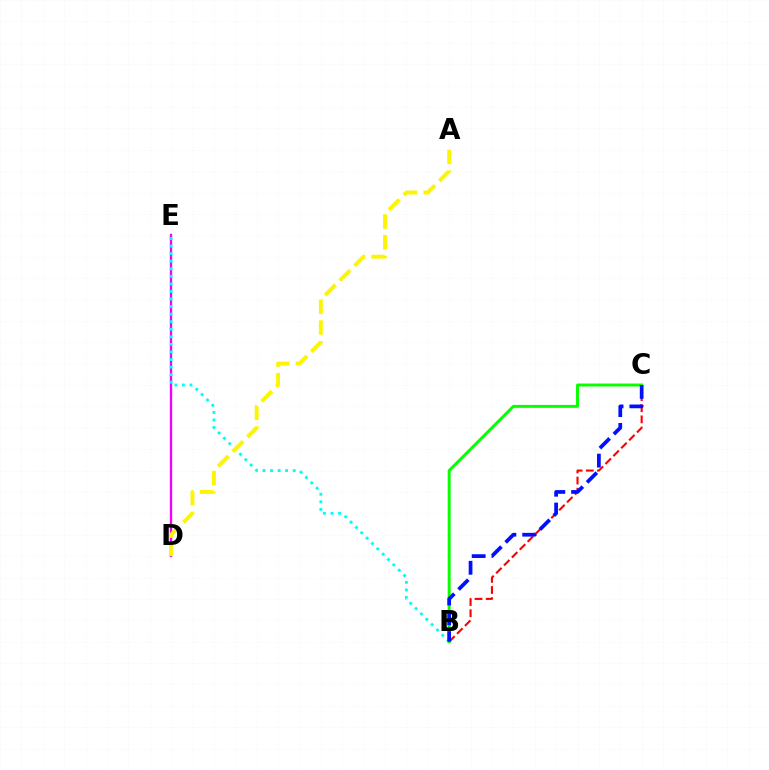{('D', 'E'): [{'color': '#ee00ff', 'line_style': 'solid', 'thickness': 1.67}], ('B', 'E'): [{'color': '#00fff6', 'line_style': 'dotted', 'thickness': 2.05}], ('B', 'C'): [{'color': '#ff0000', 'line_style': 'dashed', 'thickness': 1.51}, {'color': '#08ff00', 'line_style': 'solid', 'thickness': 2.12}, {'color': '#0010ff', 'line_style': 'dashed', 'thickness': 2.69}], ('A', 'D'): [{'color': '#fcf500', 'line_style': 'dashed', 'thickness': 2.82}]}